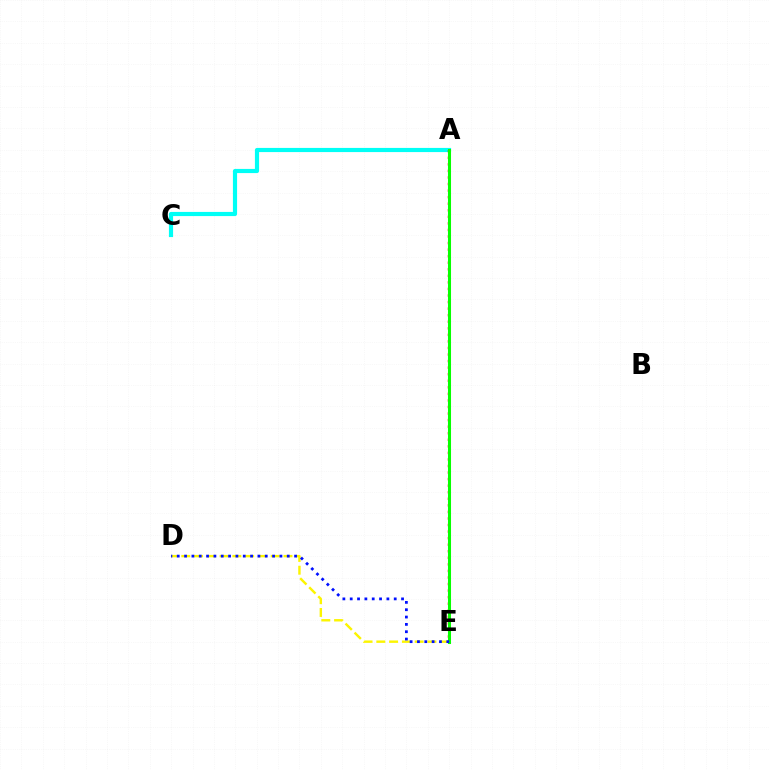{('A', 'E'): [{'color': '#ee00ff', 'line_style': 'solid', 'thickness': 2.07}, {'color': '#ff0000', 'line_style': 'dotted', 'thickness': 1.78}, {'color': '#08ff00', 'line_style': 'solid', 'thickness': 2.19}], ('D', 'E'): [{'color': '#fcf500', 'line_style': 'dashed', 'thickness': 1.74}, {'color': '#0010ff', 'line_style': 'dotted', 'thickness': 1.99}], ('A', 'C'): [{'color': '#00fff6', 'line_style': 'solid', 'thickness': 3.0}]}